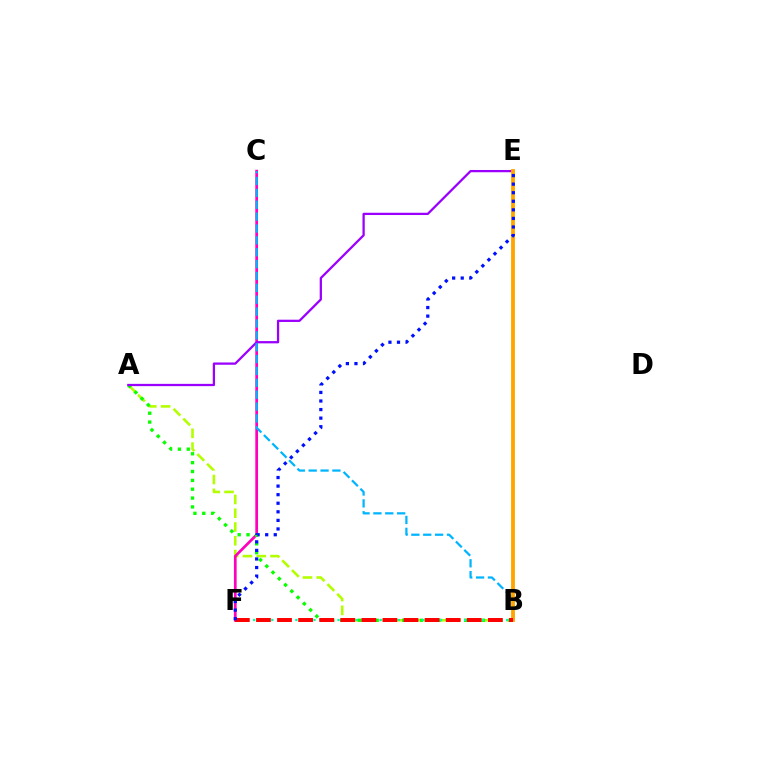{('A', 'B'): [{'color': '#b3ff00', 'line_style': 'dashed', 'thickness': 1.87}, {'color': '#08ff00', 'line_style': 'dotted', 'thickness': 2.41}], ('C', 'F'): [{'color': '#ff00bd', 'line_style': 'solid', 'thickness': 1.95}], ('A', 'E'): [{'color': '#9b00ff', 'line_style': 'solid', 'thickness': 1.63}], ('B', 'C'): [{'color': '#00b5ff', 'line_style': 'dashed', 'thickness': 1.61}], ('B', 'E'): [{'color': '#ffa500', 'line_style': 'solid', 'thickness': 2.76}], ('B', 'F'): [{'color': '#00ff9d', 'line_style': 'dotted', 'thickness': 1.64}, {'color': '#ff0000', 'line_style': 'dashed', 'thickness': 2.86}], ('E', 'F'): [{'color': '#0010ff', 'line_style': 'dotted', 'thickness': 2.33}]}